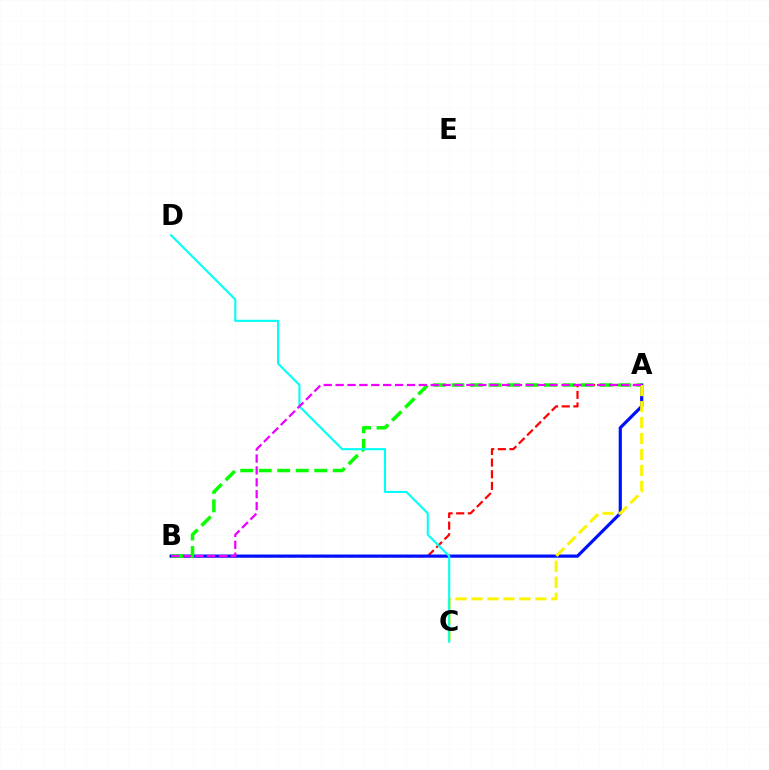{('A', 'B'): [{'color': '#ff0000', 'line_style': 'dashed', 'thickness': 1.58}, {'color': '#0010ff', 'line_style': 'solid', 'thickness': 2.3}, {'color': '#08ff00', 'line_style': 'dashed', 'thickness': 2.52}, {'color': '#ee00ff', 'line_style': 'dashed', 'thickness': 1.62}], ('A', 'C'): [{'color': '#fcf500', 'line_style': 'dashed', 'thickness': 2.17}], ('C', 'D'): [{'color': '#00fff6', 'line_style': 'solid', 'thickness': 1.51}]}